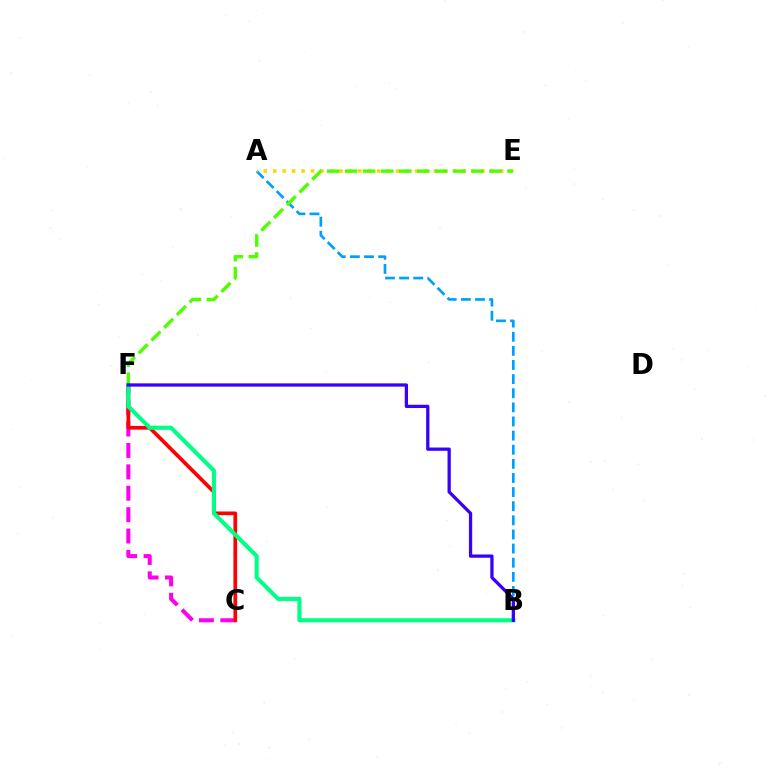{('A', 'B'): [{'color': '#009eff', 'line_style': 'dashed', 'thickness': 1.92}], ('A', 'E'): [{'color': '#ffd500', 'line_style': 'dotted', 'thickness': 2.57}], ('C', 'F'): [{'color': '#ff00ed', 'line_style': 'dashed', 'thickness': 2.91}, {'color': '#ff0000', 'line_style': 'solid', 'thickness': 2.67}], ('E', 'F'): [{'color': '#4fff00', 'line_style': 'dashed', 'thickness': 2.45}], ('B', 'F'): [{'color': '#00ff86', 'line_style': 'solid', 'thickness': 2.95}, {'color': '#3700ff', 'line_style': 'solid', 'thickness': 2.35}]}